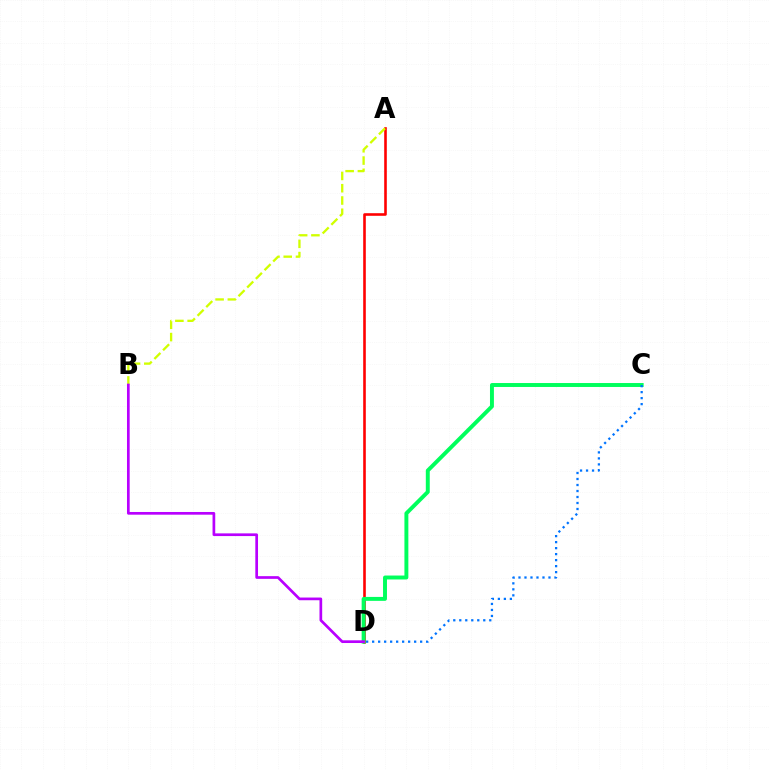{('A', 'D'): [{'color': '#ff0000', 'line_style': 'solid', 'thickness': 1.88}], ('C', 'D'): [{'color': '#00ff5c', 'line_style': 'solid', 'thickness': 2.83}, {'color': '#0074ff', 'line_style': 'dotted', 'thickness': 1.63}], ('A', 'B'): [{'color': '#d1ff00', 'line_style': 'dashed', 'thickness': 1.67}], ('B', 'D'): [{'color': '#b900ff', 'line_style': 'solid', 'thickness': 1.94}]}